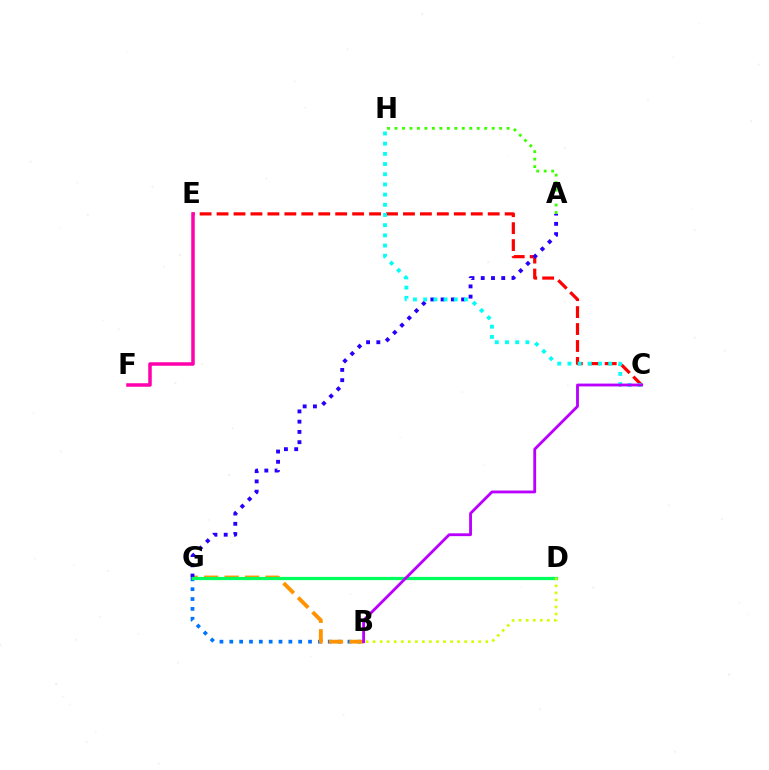{('B', 'G'): [{'color': '#0074ff', 'line_style': 'dotted', 'thickness': 2.67}, {'color': '#ff9400', 'line_style': 'dashed', 'thickness': 2.78}], ('C', 'E'): [{'color': '#ff0000', 'line_style': 'dashed', 'thickness': 2.3}], ('A', 'H'): [{'color': '#3dff00', 'line_style': 'dotted', 'thickness': 2.03}], ('A', 'G'): [{'color': '#2500ff', 'line_style': 'dotted', 'thickness': 2.79}], ('C', 'H'): [{'color': '#00fff6', 'line_style': 'dotted', 'thickness': 2.77}], ('E', 'F'): [{'color': '#ff00ac', 'line_style': 'solid', 'thickness': 2.53}], ('D', 'G'): [{'color': '#00ff5c', 'line_style': 'solid', 'thickness': 2.32}], ('B', 'D'): [{'color': '#d1ff00', 'line_style': 'dotted', 'thickness': 1.91}], ('B', 'C'): [{'color': '#b900ff', 'line_style': 'solid', 'thickness': 2.04}]}